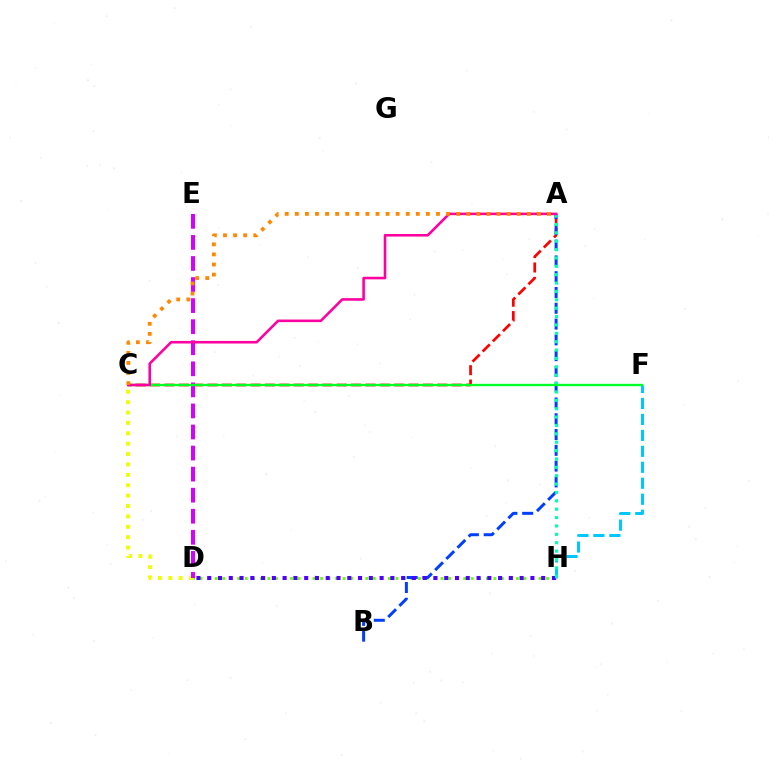{('A', 'C'): [{'color': '#ff0000', 'line_style': 'dashed', 'thickness': 1.95}, {'color': '#ff00a0', 'line_style': 'solid', 'thickness': 1.86}, {'color': '#ff8800', 'line_style': 'dotted', 'thickness': 2.74}], ('D', 'H'): [{'color': '#66ff00', 'line_style': 'dotted', 'thickness': 2.05}, {'color': '#4f00ff', 'line_style': 'dotted', 'thickness': 2.93}], ('C', 'D'): [{'color': '#eeff00', 'line_style': 'dotted', 'thickness': 2.82}], ('D', 'E'): [{'color': '#d600ff', 'line_style': 'dashed', 'thickness': 2.86}], ('A', 'B'): [{'color': '#003fff', 'line_style': 'dashed', 'thickness': 2.14}], ('F', 'H'): [{'color': '#00c7ff', 'line_style': 'dashed', 'thickness': 2.17}], ('A', 'H'): [{'color': '#00ffaf', 'line_style': 'dotted', 'thickness': 2.28}], ('C', 'F'): [{'color': '#00ff27', 'line_style': 'solid', 'thickness': 1.69}]}